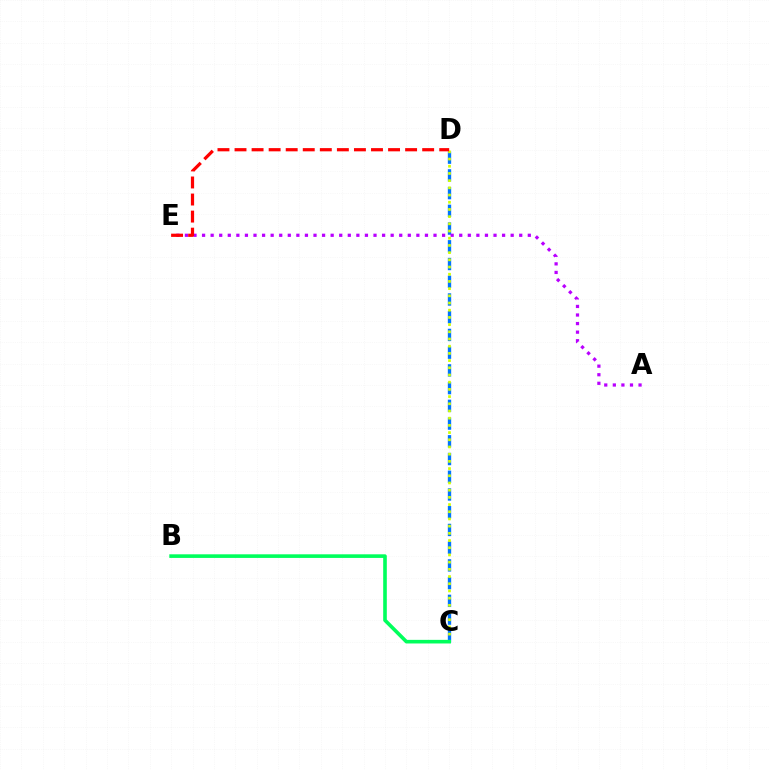{('C', 'D'): [{'color': '#0074ff', 'line_style': 'dashed', 'thickness': 2.41}, {'color': '#d1ff00', 'line_style': 'dotted', 'thickness': 1.96}], ('A', 'E'): [{'color': '#b900ff', 'line_style': 'dotted', 'thickness': 2.33}], ('B', 'C'): [{'color': '#00ff5c', 'line_style': 'solid', 'thickness': 2.6}], ('D', 'E'): [{'color': '#ff0000', 'line_style': 'dashed', 'thickness': 2.32}]}